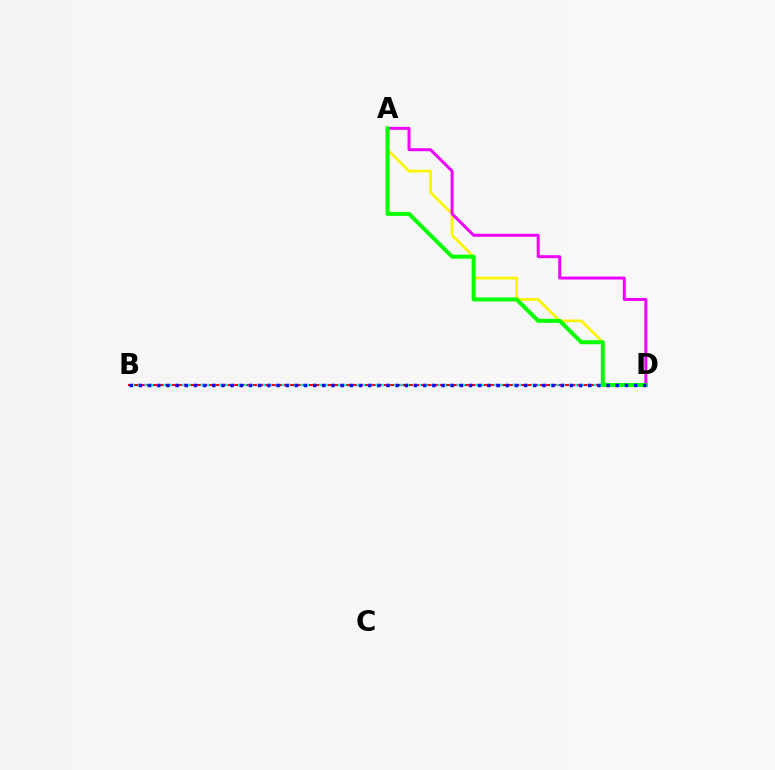{('B', 'D'): [{'color': '#ff0000', 'line_style': 'solid', 'thickness': 1.5}, {'color': '#00fff6', 'line_style': 'dotted', 'thickness': 1.7}, {'color': '#0010ff', 'line_style': 'dotted', 'thickness': 2.49}], ('A', 'D'): [{'color': '#fcf500', 'line_style': 'solid', 'thickness': 1.97}, {'color': '#ee00ff', 'line_style': 'solid', 'thickness': 2.13}, {'color': '#08ff00', 'line_style': 'solid', 'thickness': 2.88}]}